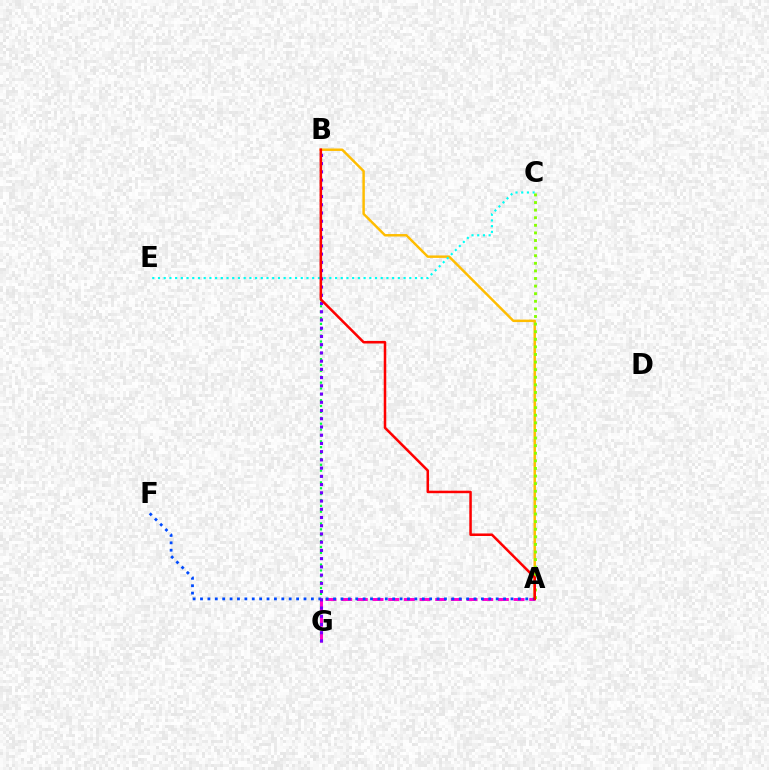{('A', 'B'): [{'color': '#ffbd00', 'line_style': 'solid', 'thickness': 1.77}, {'color': '#ff0000', 'line_style': 'solid', 'thickness': 1.82}], ('B', 'G'): [{'color': '#00ff39', 'line_style': 'dotted', 'thickness': 1.59}, {'color': '#7200ff', 'line_style': 'dotted', 'thickness': 2.24}], ('C', 'E'): [{'color': '#00fff6', 'line_style': 'dotted', 'thickness': 1.55}], ('A', 'C'): [{'color': '#84ff00', 'line_style': 'dotted', 'thickness': 2.06}], ('A', 'G'): [{'color': '#ff00cf', 'line_style': 'dashed', 'thickness': 2.13}], ('A', 'F'): [{'color': '#004bff', 'line_style': 'dotted', 'thickness': 2.01}]}